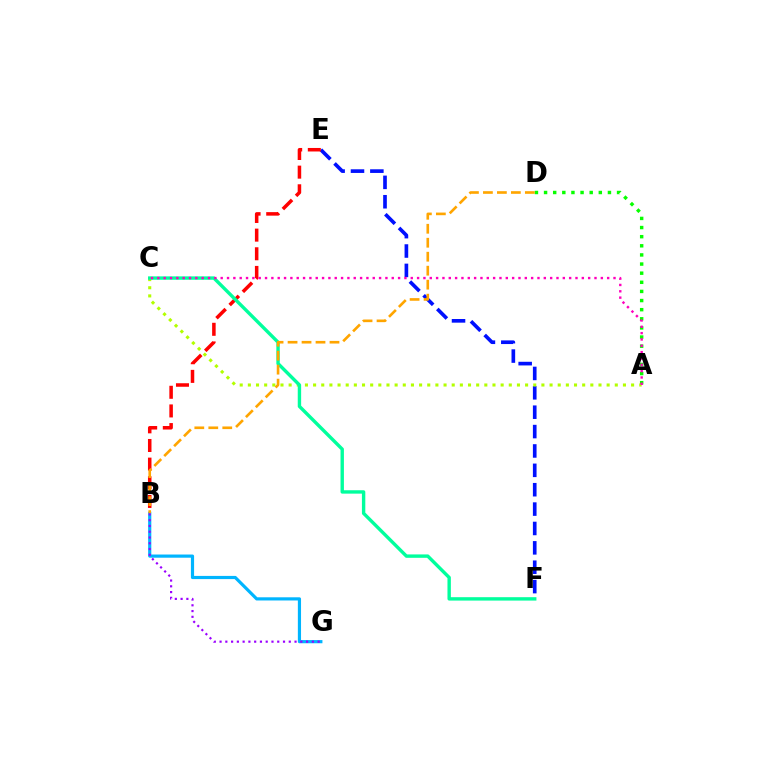{('E', 'F'): [{'color': '#0010ff', 'line_style': 'dashed', 'thickness': 2.63}], ('A', 'D'): [{'color': '#08ff00', 'line_style': 'dotted', 'thickness': 2.48}], ('A', 'C'): [{'color': '#b3ff00', 'line_style': 'dotted', 'thickness': 2.22}, {'color': '#ff00bd', 'line_style': 'dotted', 'thickness': 1.72}], ('B', 'E'): [{'color': '#ff0000', 'line_style': 'dashed', 'thickness': 2.53}], ('B', 'G'): [{'color': '#00b5ff', 'line_style': 'solid', 'thickness': 2.29}, {'color': '#9b00ff', 'line_style': 'dotted', 'thickness': 1.57}], ('C', 'F'): [{'color': '#00ff9d', 'line_style': 'solid', 'thickness': 2.44}], ('B', 'D'): [{'color': '#ffa500', 'line_style': 'dashed', 'thickness': 1.9}]}